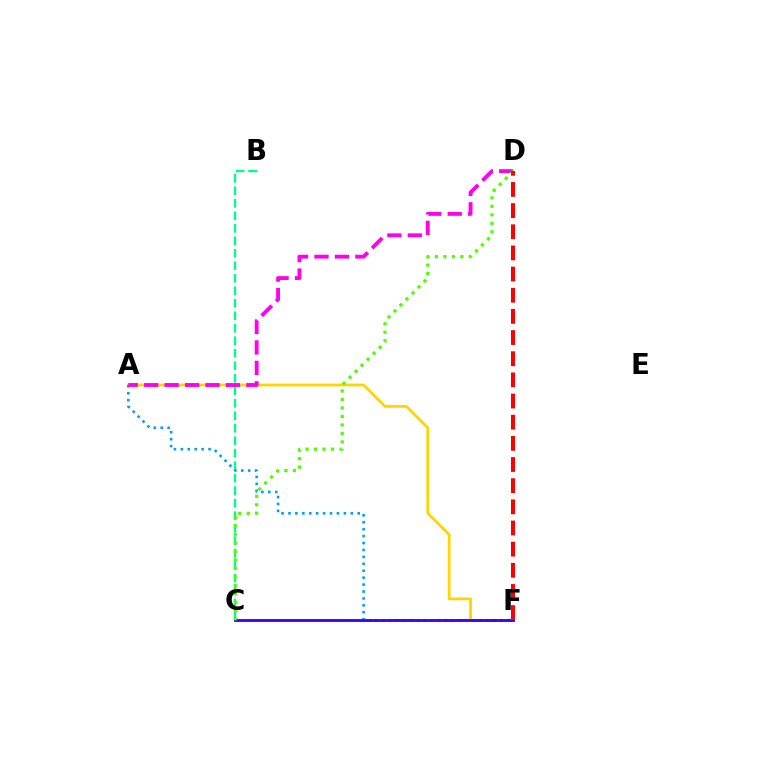{('B', 'C'): [{'color': '#00ff86', 'line_style': 'dashed', 'thickness': 1.7}], ('A', 'F'): [{'color': '#ffd500', 'line_style': 'solid', 'thickness': 1.99}, {'color': '#009eff', 'line_style': 'dotted', 'thickness': 1.88}], ('C', 'F'): [{'color': '#3700ff', 'line_style': 'solid', 'thickness': 2.04}], ('A', 'D'): [{'color': '#ff00ed', 'line_style': 'dashed', 'thickness': 2.78}], ('C', 'D'): [{'color': '#4fff00', 'line_style': 'dotted', 'thickness': 2.31}], ('D', 'F'): [{'color': '#ff0000', 'line_style': 'dashed', 'thickness': 2.87}]}